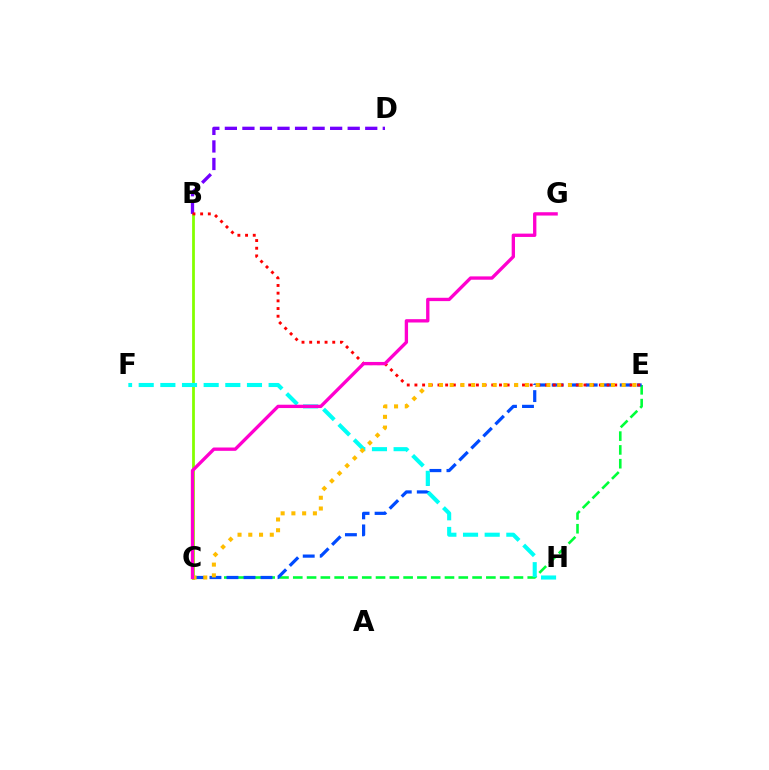{('C', 'E'): [{'color': '#00ff39', 'line_style': 'dashed', 'thickness': 1.87}, {'color': '#004bff', 'line_style': 'dashed', 'thickness': 2.31}, {'color': '#ffbd00', 'line_style': 'dotted', 'thickness': 2.92}], ('B', 'C'): [{'color': '#84ff00', 'line_style': 'solid', 'thickness': 2.0}], ('B', 'D'): [{'color': '#7200ff', 'line_style': 'dashed', 'thickness': 2.38}], ('B', 'E'): [{'color': '#ff0000', 'line_style': 'dotted', 'thickness': 2.09}], ('F', 'H'): [{'color': '#00fff6', 'line_style': 'dashed', 'thickness': 2.94}], ('C', 'G'): [{'color': '#ff00cf', 'line_style': 'solid', 'thickness': 2.4}]}